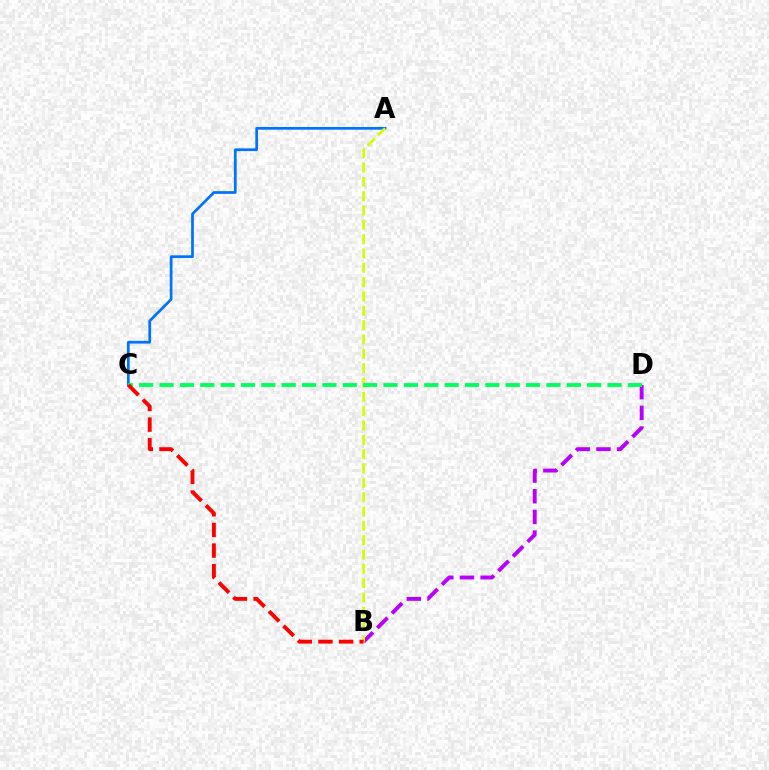{('A', 'C'): [{'color': '#0074ff', 'line_style': 'solid', 'thickness': 1.97}], ('B', 'D'): [{'color': '#b900ff', 'line_style': 'dashed', 'thickness': 2.81}], ('A', 'B'): [{'color': '#d1ff00', 'line_style': 'dashed', 'thickness': 1.95}], ('C', 'D'): [{'color': '#00ff5c', 'line_style': 'dashed', 'thickness': 2.77}], ('B', 'C'): [{'color': '#ff0000', 'line_style': 'dashed', 'thickness': 2.8}]}